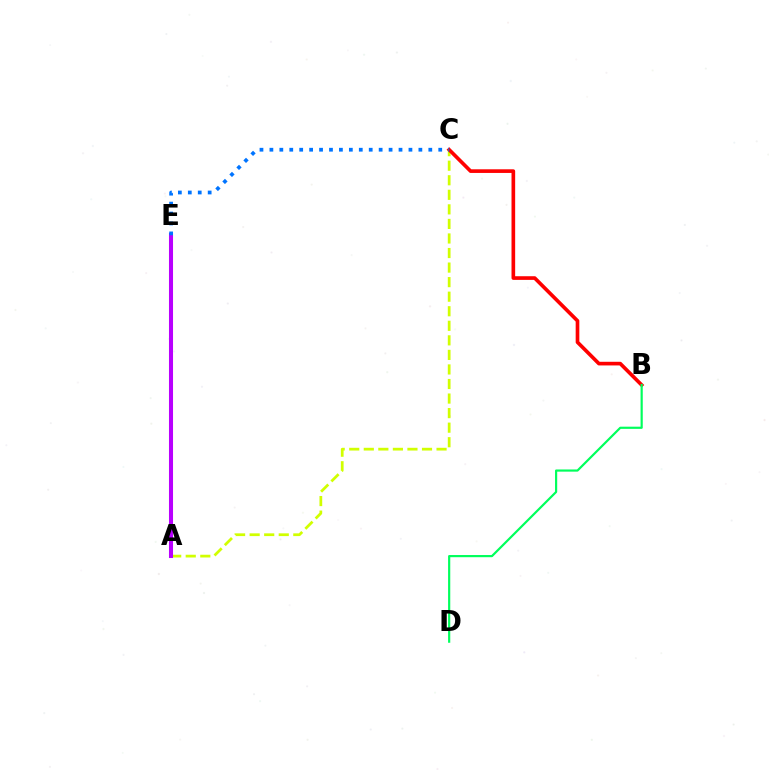{('A', 'C'): [{'color': '#d1ff00', 'line_style': 'dashed', 'thickness': 1.98}], ('B', 'C'): [{'color': '#ff0000', 'line_style': 'solid', 'thickness': 2.63}], ('A', 'E'): [{'color': '#b900ff', 'line_style': 'solid', 'thickness': 2.92}], ('B', 'D'): [{'color': '#00ff5c', 'line_style': 'solid', 'thickness': 1.57}], ('C', 'E'): [{'color': '#0074ff', 'line_style': 'dotted', 'thickness': 2.7}]}